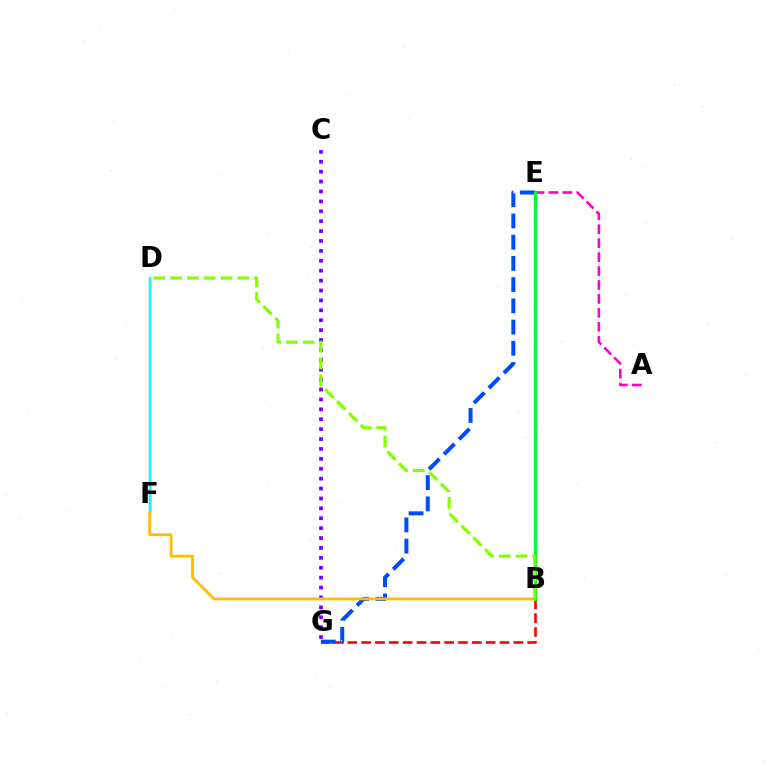{('D', 'F'): [{'color': '#00fff6', 'line_style': 'solid', 'thickness': 1.75}], ('B', 'G'): [{'color': '#ff0000', 'line_style': 'dashed', 'thickness': 1.88}], ('E', 'G'): [{'color': '#004bff', 'line_style': 'dashed', 'thickness': 2.88}], ('A', 'E'): [{'color': '#ff00cf', 'line_style': 'dashed', 'thickness': 1.89}], ('B', 'E'): [{'color': '#00ff39', 'line_style': 'solid', 'thickness': 2.28}], ('C', 'G'): [{'color': '#7200ff', 'line_style': 'dotted', 'thickness': 2.69}], ('B', 'F'): [{'color': '#ffbd00', 'line_style': 'solid', 'thickness': 2.04}], ('B', 'D'): [{'color': '#84ff00', 'line_style': 'dashed', 'thickness': 2.27}]}